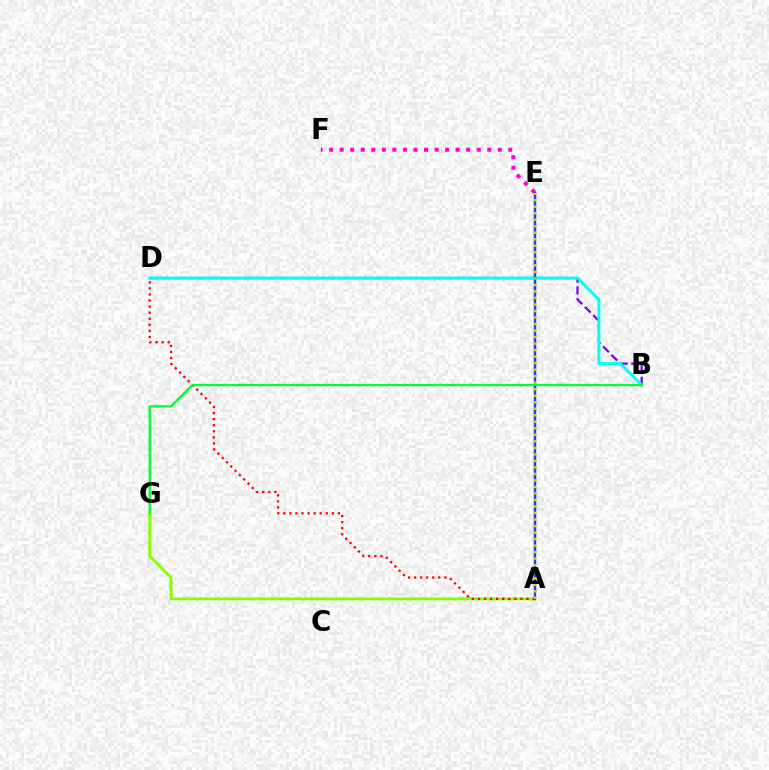{('A', 'G'): [{'color': '#84ff00', 'line_style': 'solid', 'thickness': 2.06}], ('B', 'D'): [{'color': '#7200ff', 'line_style': 'dashed', 'thickness': 1.6}, {'color': '#00fff6', 'line_style': 'solid', 'thickness': 2.1}], ('A', 'D'): [{'color': '#ff0000', 'line_style': 'dotted', 'thickness': 1.65}], ('A', 'E'): [{'color': '#004bff', 'line_style': 'solid', 'thickness': 1.76}, {'color': '#ffbd00', 'line_style': 'dotted', 'thickness': 1.77}], ('E', 'F'): [{'color': '#ff00cf', 'line_style': 'dotted', 'thickness': 2.86}], ('B', 'G'): [{'color': '#00ff39', 'line_style': 'solid', 'thickness': 1.69}]}